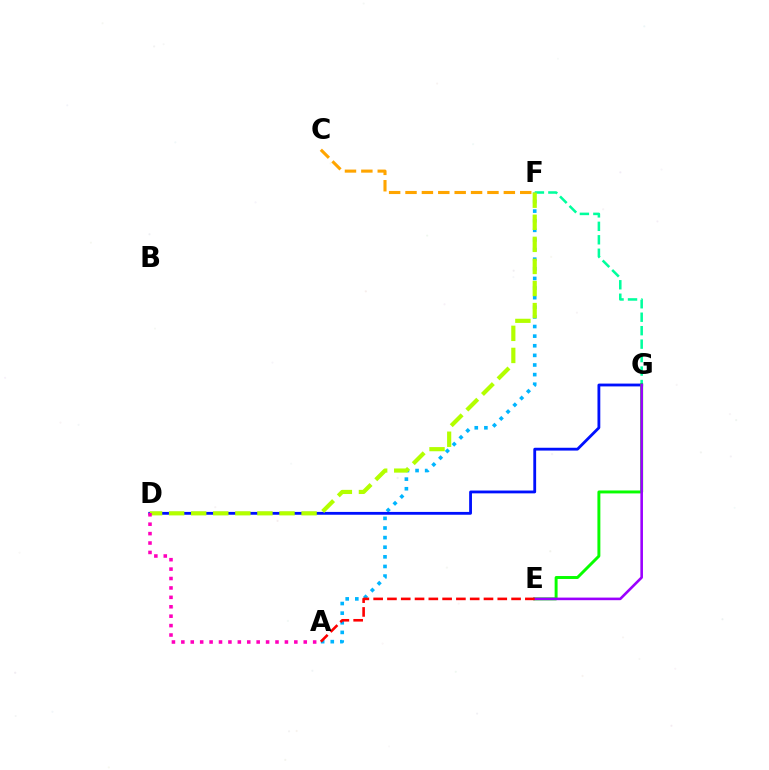{('A', 'F'): [{'color': '#00b5ff', 'line_style': 'dotted', 'thickness': 2.61}], ('F', 'G'): [{'color': '#00ff9d', 'line_style': 'dashed', 'thickness': 1.83}], ('D', 'G'): [{'color': '#0010ff', 'line_style': 'solid', 'thickness': 2.03}], ('E', 'G'): [{'color': '#08ff00', 'line_style': 'solid', 'thickness': 2.12}, {'color': '#9b00ff', 'line_style': 'solid', 'thickness': 1.87}], ('D', 'F'): [{'color': '#b3ff00', 'line_style': 'dashed', 'thickness': 3.0}], ('A', 'E'): [{'color': '#ff0000', 'line_style': 'dashed', 'thickness': 1.87}], ('A', 'D'): [{'color': '#ff00bd', 'line_style': 'dotted', 'thickness': 2.56}], ('C', 'F'): [{'color': '#ffa500', 'line_style': 'dashed', 'thickness': 2.23}]}